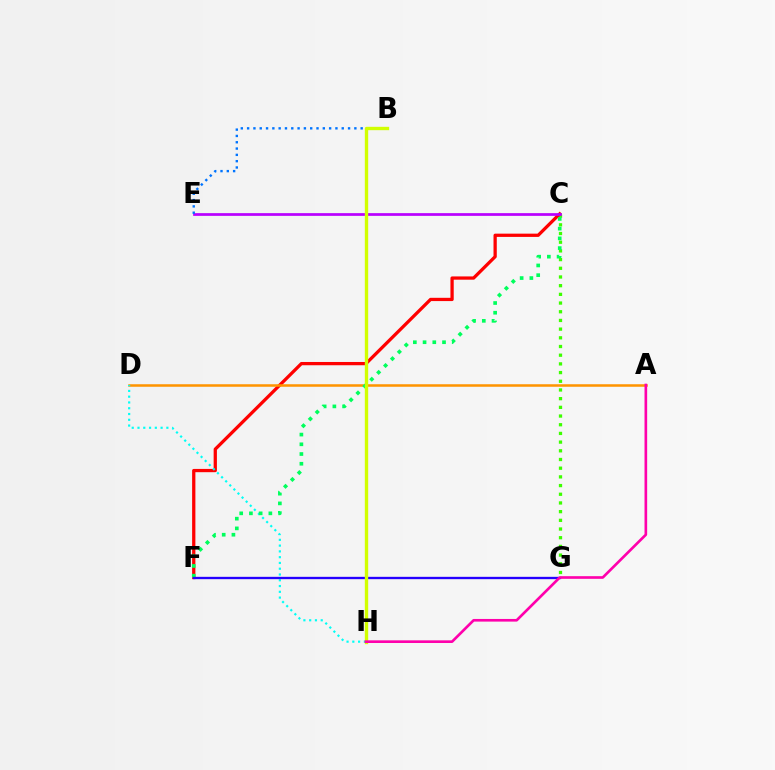{('C', 'G'): [{'color': '#3dff00', 'line_style': 'dotted', 'thickness': 2.36}], ('C', 'F'): [{'color': '#ff0000', 'line_style': 'solid', 'thickness': 2.35}, {'color': '#00ff5c', 'line_style': 'dotted', 'thickness': 2.64}], ('C', 'E'): [{'color': '#b900ff', 'line_style': 'solid', 'thickness': 1.97}], ('A', 'D'): [{'color': '#ff9400', 'line_style': 'solid', 'thickness': 1.82}], ('B', 'E'): [{'color': '#0074ff', 'line_style': 'dotted', 'thickness': 1.71}], ('D', 'H'): [{'color': '#00fff6', 'line_style': 'dotted', 'thickness': 1.57}], ('F', 'G'): [{'color': '#2500ff', 'line_style': 'solid', 'thickness': 1.68}], ('B', 'H'): [{'color': '#d1ff00', 'line_style': 'solid', 'thickness': 2.42}], ('A', 'H'): [{'color': '#ff00ac', 'line_style': 'solid', 'thickness': 1.91}]}